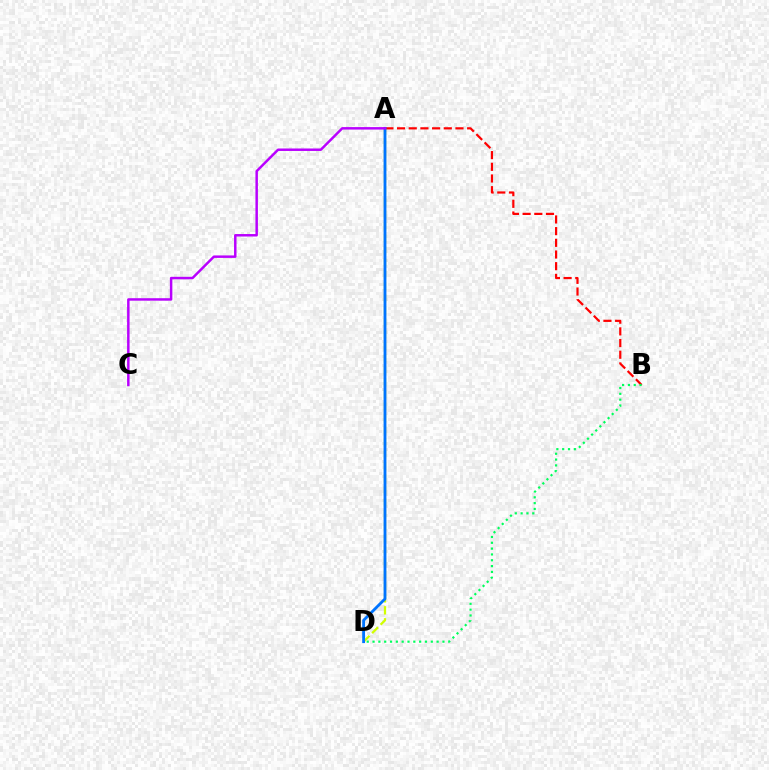{('A', 'B'): [{'color': '#ff0000', 'line_style': 'dashed', 'thickness': 1.59}], ('B', 'D'): [{'color': '#00ff5c', 'line_style': 'dotted', 'thickness': 1.58}], ('A', 'D'): [{'color': '#d1ff00', 'line_style': 'dashed', 'thickness': 1.63}, {'color': '#0074ff', 'line_style': 'solid', 'thickness': 2.04}], ('A', 'C'): [{'color': '#b900ff', 'line_style': 'solid', 'thickness': 1.78}]}